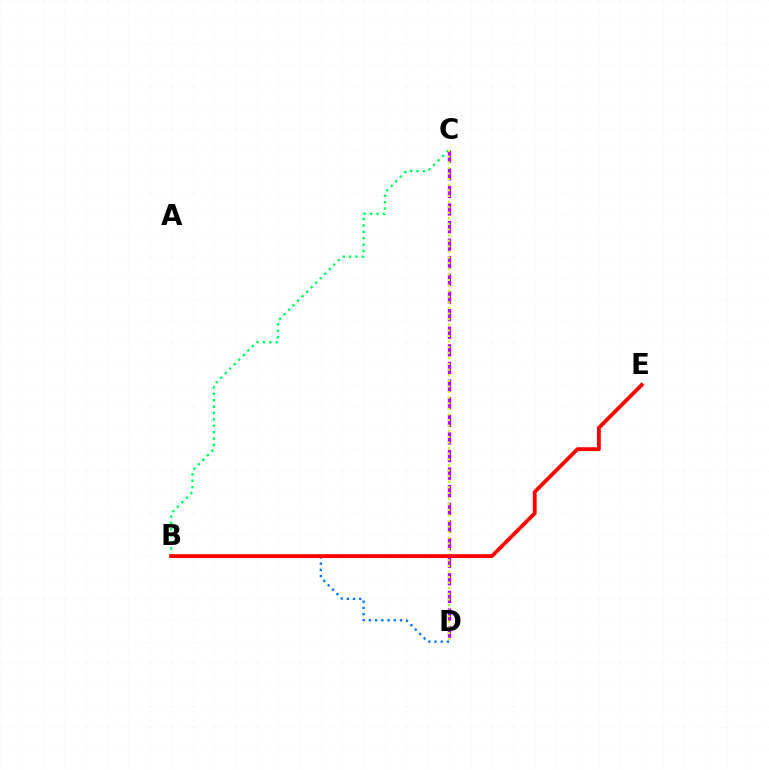{('B', 'C'): [{'color': '#00ff5c', 'line_style': 'dotted', 'thickness': 1.73}], ('C', 'D'): [{'color': '#b900ff', 'line_style': 'dashed', 'thickness': 2.39}, {'color': '#d1ff00', 'line_style': 'dotted', 'thickness': 1.52}], ('B', 'D'): [{'color': '#0074ff', 'line_style': 'dotted', 'thickness': 1.69}], ('B', 'E'): [{'color': '#ff0000', 'line_style': 'solid', 'thickness': 2.76}]}